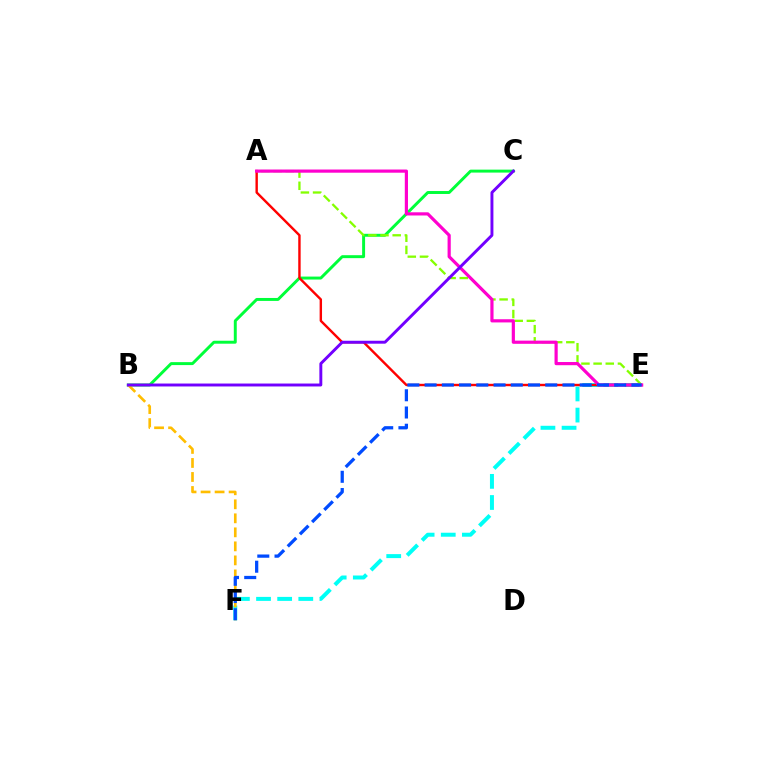{('E', 'F'): [{'color': '#00fff6', 'line_style': 'dashed', 'thickness': 2.87}, {'color': '#004bff', 'line_style': 'dashed', 'thickness': 2.34}], ('B', 'C'): [{'color': '#00ff39', 'line_style': 'solid', 'thickness': 2.12}, {'color': '#7200ff', 'line_style': 'solid', 'thickness': 2.11}], ('A', 'E'): [{'color': '#ff0000', 'line_style': 'solid', 'thickness': 1.73}, {'color': '#84ff00', 'line_style': 'dashed', 'thickness': 1.65}, {'color': '#ff00cf', 'line_style': 'solid', 'thickness': 2.29}], ('B', 'F'): [{'color': '#ffbd00', 'line_style': 'dashed', 'thickness': 1.9}]}